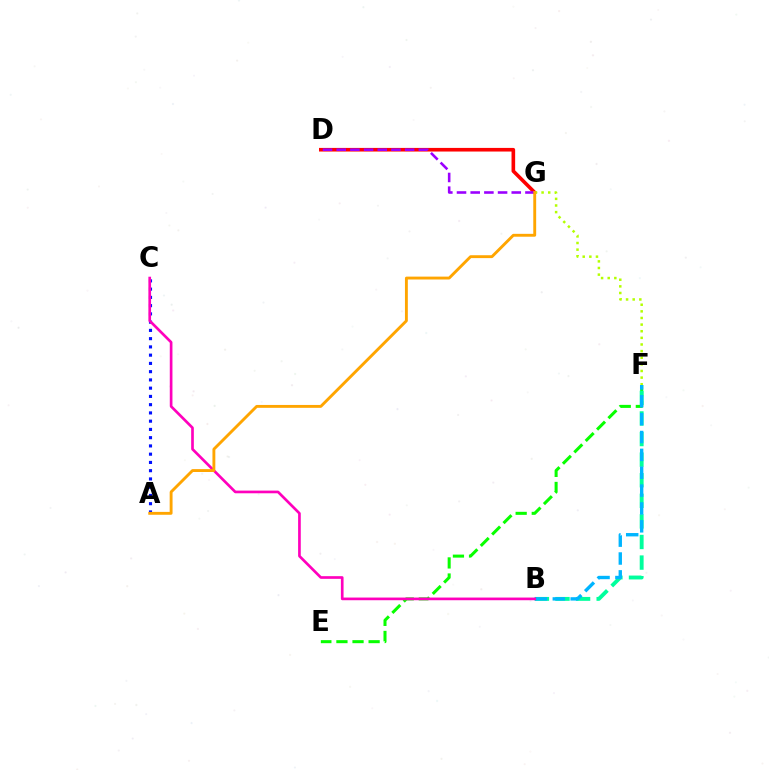{('E', 'F'): [{'color': '#08ff00', 'line_style': 'dashed', 'thickness': 2.19}], ('D', 'G'): [{'color': '#ff0000', 'line_style': 'solid', 'thickness': 2.61}, {'color': '#9b00ff', 'line_style': 'dashed', 'thickness': 1.86}], ('B', 'F'): [{'color': '#00ff9d', 'line_style': 'dashed', 'thickness': 2.8}, {'color': '#00b5ff', 'line_style': 'dashed', 'thickness': 2.43}], ('A', 'C'): [{'color': '#0010ff', 'line_style': 'dotted', 'thickness': 2.24}], ('F', 'G'): [{'color': '#b3ff00', 'line_style': 'dotted', 'thickness': 1.8}], ('B', 'C'): [{'color': '#ff00bd', 'line_style': 'solid', 'thickness': 1.93}], ('A', 'G'): [{'color': '#ffa500', 'line_style': 'solid', 'thickness': 2.07}]}